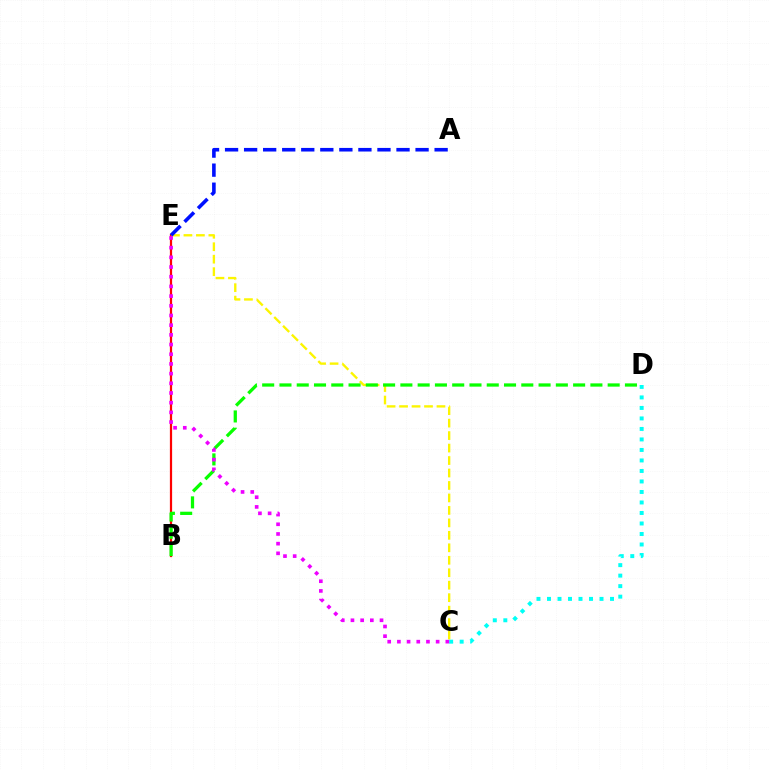{('B', 'E'): [{'color': '#ff0000', 'line_style': 'solid', 'thickness': 1.6}], ('C', 'E'): [{'color': '#fcf500', 'line_style': 'dashed', 'thickness': 1.69}, {'color': '#ee00ff', 'line_style': 'dotted', 'thickness': 2.63}], ('B', 'D'): [{'color': '#08ff00', 'line_style': 'dashed', 'thickness': 2.35}], ('C', 'D'): [{'color': '#00fff6', 'line_style': 'dotted', 'thickness': 2.85}], ('A', 'E'): [{'color': '#0010ff', 'line_style': 'dashed', 'thickness': 2.59}]}